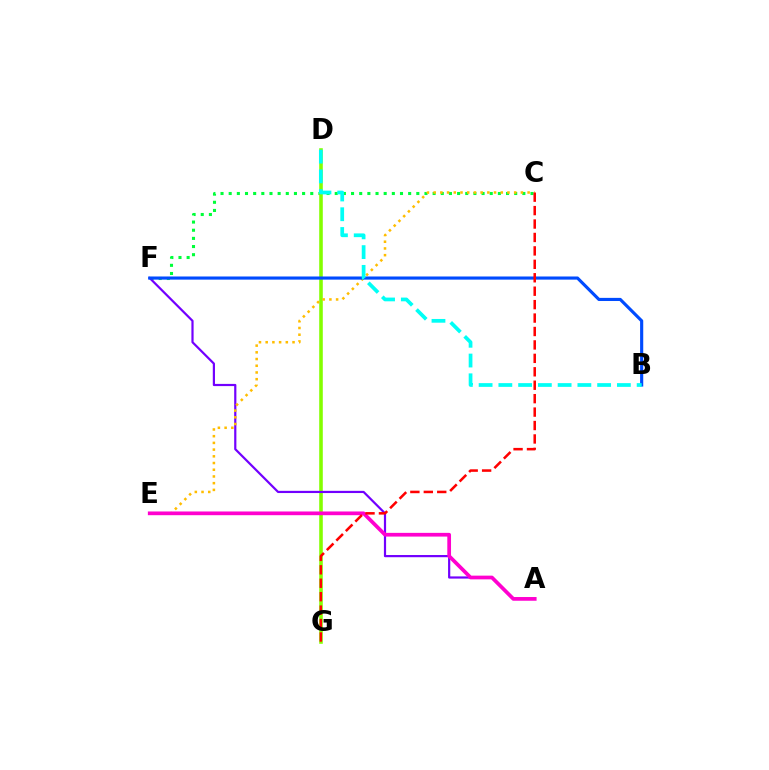{('C', 'F'): [{'color': '#00ff39', 'line_style': 'dotted', 'thickness': 2.22}], ('D', 'G'): [{'color': '#84ff00', 'line_style': 'solid', 'thickness': 2.58}], ('A', 'F'): [{'color': '#7200ff', 'line_style': 'solid', 'thickness': 1.58}], ('C', 'E'): [{'color': '#ffbd00', 'line_style': 'dotted', 'thickness': 1.82}], ('A', 'E'): [{'color': '#ff00cf', 'line_style': 'solid', 'thickness': 2.67}], ('B', 'F'): [{'color': '#004bff', 'line_style': 'solid', 'thickness': 2.26}], ('B', 'D'): [{'color': '#00fff6', 'line_style': 'dashed', 'thickness': 2.68}], ('C', 'G'): [{'color': '#ff0000', 'line_style': 'dashed', 'thickness': 1.82}]}